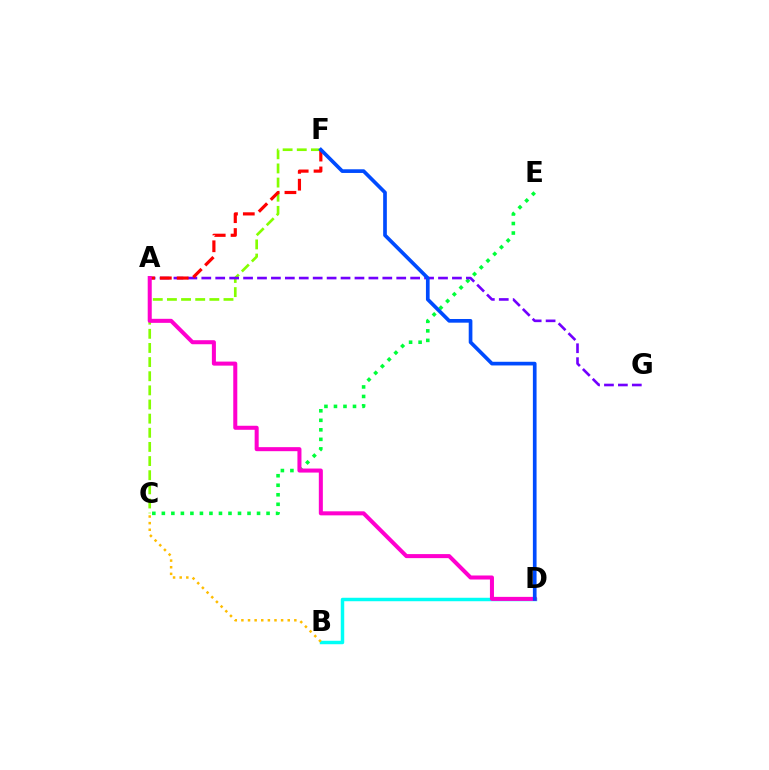{('B', 'D'): [{'color': '#00fff6', 'line_style': 'solid', 'thickness': 2.49}], ('C', 'F'): [{'color': '#84ff00', 'line_style': 'dashed', 'thickness': 1.92}], ('C', 'E'): [{'color': '#00ff39', 'line_style': 'dotted', 'thickness': 2.59}], ('A', 'G'): [{'color': '#7200ff', 'line_style': 'dashed', 'thickness': 1.89}], ('A', 'F'): [{'color': '#ff0000', 'line_style': 'dashed', 'thickness': 2.29}], ('A', 'D'): [{'color': '#ff00cf', 'line_style': 'solid', 'thickness': 2.9}], ('B', 'C'): [{'color': '#ffbd00', 'line_style': 'dotted', 'thickness': 1.8}], ('D', 'F'): [{'color': '#004bff', 'line_style': 'solid', 'thickness': 2.65}]}